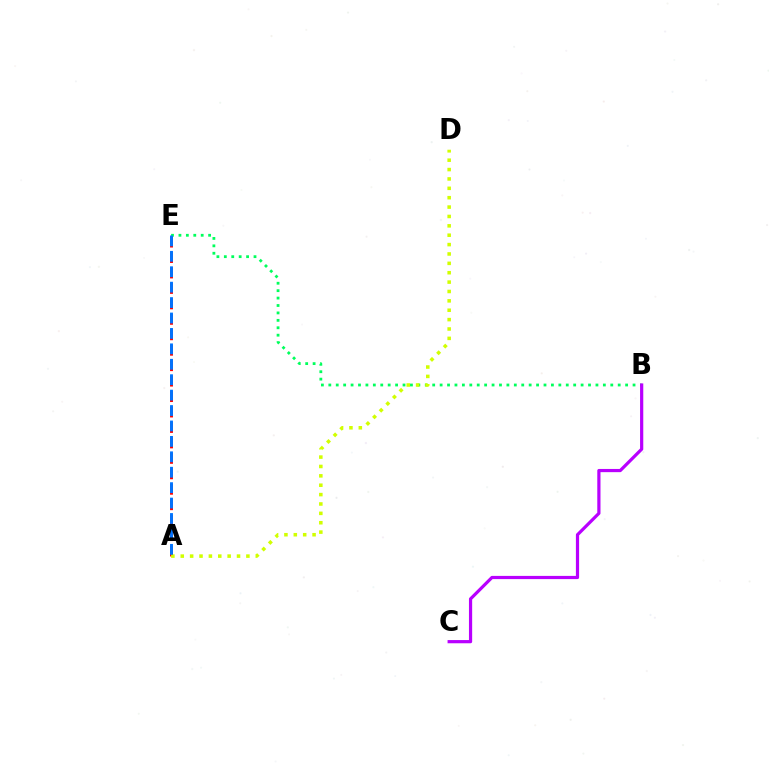{('B', 'E'): [{'color': '#00ff5c', 'line_style': 'dotted', 'thickness': 2.02}], ('B', 'C'): [{'color': '#b900ff', 'line_style': 'solid', 'thickness': 2.31}], ('A', 'E'): [{'color': '#ff0000', 'line_style': 'dashed', 'thickness': 2.1}, {'color': '#0074ff', 'line_style': 'dashed', 'thickness': 2.1}], ('A', 'D'): [{'color': '#d1ff00', 'line_style': 'dotted', 'thickness': 2.55}]}